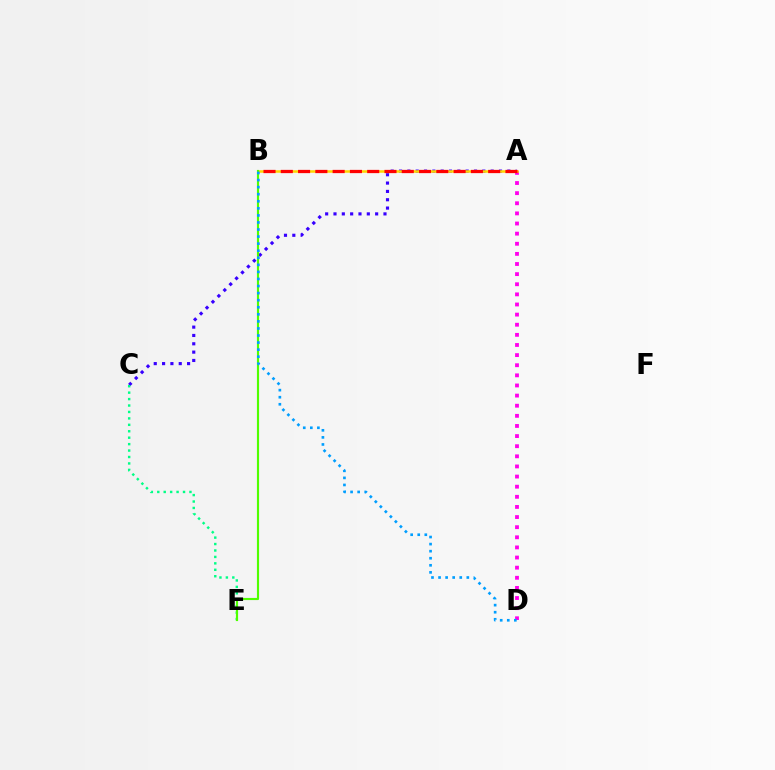{('A', 'D'): [{'color': '#ff00ed', 'line_style': 'dotted', 'thickness': 2.75}], ('A', 'C'): [{'color': '#3700ff', 'line_style': 'dotted', 'thickness': 2.26}], ('C', 'E'): [{'color': '#00ff86', 'line_style': 'dotted', 'thickness': 1.75}], ('A', 'B'): [{'color': '#ffd500', 'line_style': 'solid', 'thickness': 1.82}, {'color': '#ff0000', 'line_style': 'dashed', 'thickness': 2.35}], ('B', 'E'): [{'color': '#4fff00', 'line_style': 'solid', 'thickness': 1.54}], ('B', 'D'): [{'color': '#009eff', 'line_style': 'dotted', 'thickness': 1.92}]}